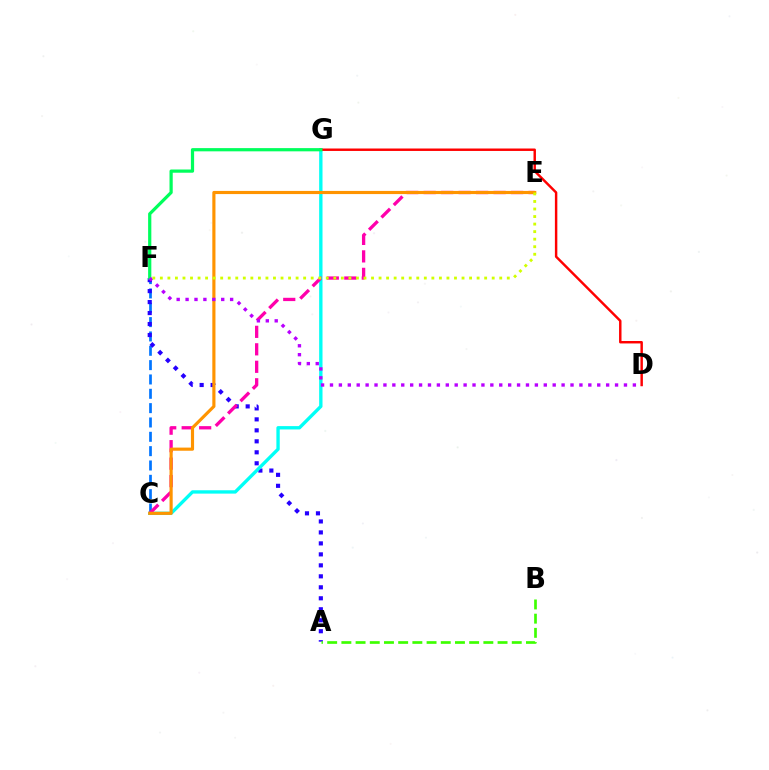{('C', 'F'): [{'color': '#0074ff', 'line_style': 'dashed', 'thickness': 1.95}], ('A', 'F'): [{'color': '#2500ff', 'line_style': 'dotted', 'thickness': 2.98}], ('C', 'G'): [{'color': '#00fff6', 'line_style': 'solid', 'thickness': 2.41}], ('D', 'G'): [{'color': '#ff0000', 'line_style': 'solid', 'thickness': 1.76}], ('C', 'E'): [{'color': '#ff00ac', 'line_style': 'dashed', 'thickness': 2.37}, {'color': '#ff9400', 'line_style': 'solid', 'thickness': 2.26}], ('F', 'G'): [{'color': '#00ff5c', 'line_style': 'solid', 'thickness': 2.32}], ('D', 'F'): [{'color': '#b900ff', 'line_style': 'dotted', 'thickness': 2.42}], ('E', 'F'): [{'color': '#d1ff00', 'line_style': 'dotted', 'thickness': 2.05}], ('A', 'B'): [{'color': '#3dff00', 'line_style': 'dashed', 'thickness': 1.93}]}